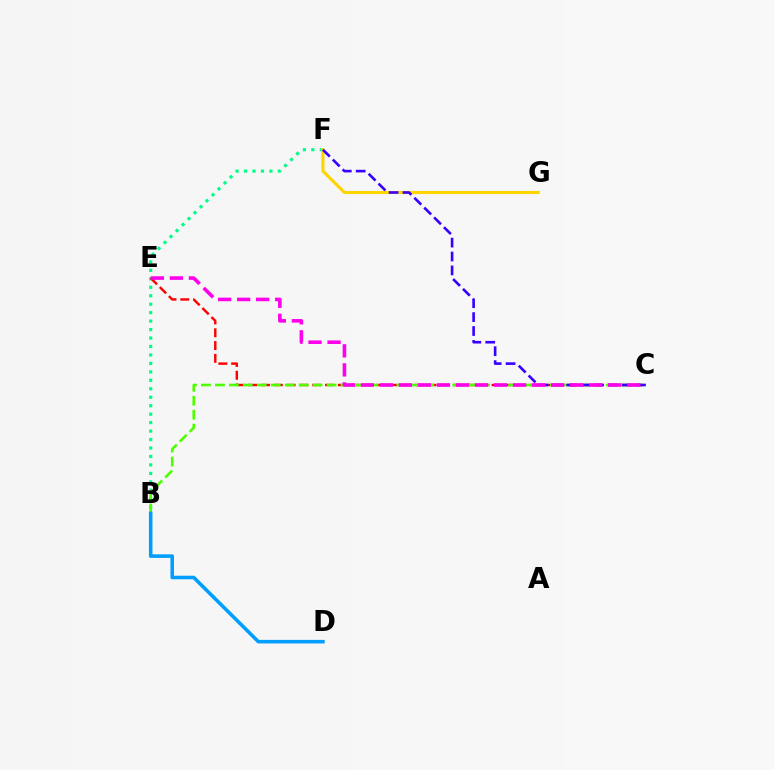{('B', 'F'): [{'color': '#00ff86', 'line_style': 'dotted', 'thickness': 2.3}], ('F', 'G'): [{'color': '#ffd500', 'line_style': 'solid', 'thickness': 2.22}], ('C', 'E'): [{'color': '#ff0000', 'line_style': 'dashed', 'thickness': 1.74}, {'color': '#ff00ed', 'line_style': 'dashed', 'thickness': 2.58}], ('B', 'C'): [{'color': '#4fff00', 'line_style': 'dashed', 'thickness': 1.9}], ('C', 'F'): [{'color': '#3700ff', 'line_style': 'dashed', 'thickness': 1.89}], ('B', 'D'): [{'color': '#009eff', 'line_style': 'solid', 'thickness': 2.56}]}